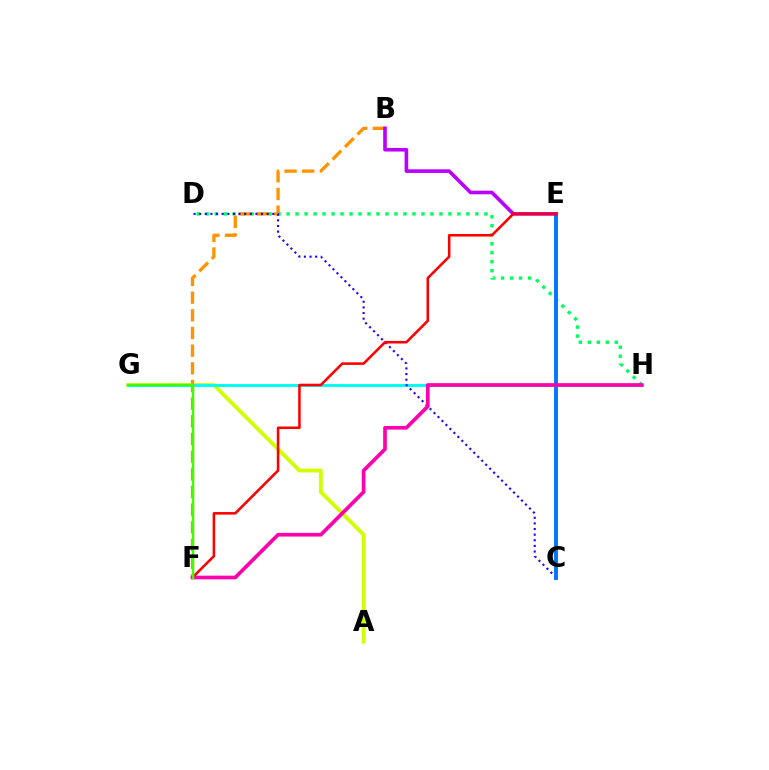{('A', 'G'): [{'color': '#d1ff00', 'line_style': 'solid', 'thickness': 2.79}], ('G', 'H'): [{'color': '#00fff6', 'line_style': 'solid', 'thickness': 2.14}], ('D', 'H'): [{'color': '#00ff5c', 'line_style': 'dotted', 'thickness': 2.44}], ('B', 'F'): [{'color': '#ff9400', 'line_style': 'dashed', 'thickness': 2.4}], ('C', 'D'): [{'color': '#2500ff', 'line_style': 'dotted', 'thickness': 1.53}], ('C', 'E'): [{'color': '#0074ff', 'line_style': 'solid', 'thickness': 2.8}], ('B', 'E'): [{'color': '#b900ff', 'line_style': 'solid', 'thickness': 2.61}], ('E', 'F'): [{'color': '#ff0000', 'line_style': 'solid', 'thickness': 1.84}], ('F', 'H'): [{'color': '#ff00ac', 'line_style': 'solid', 'thickness': 2.65}], ('F', 'G'): [{'color': '#3dff00', 'line_style': 'solid', 'thickness': 1.79}]}